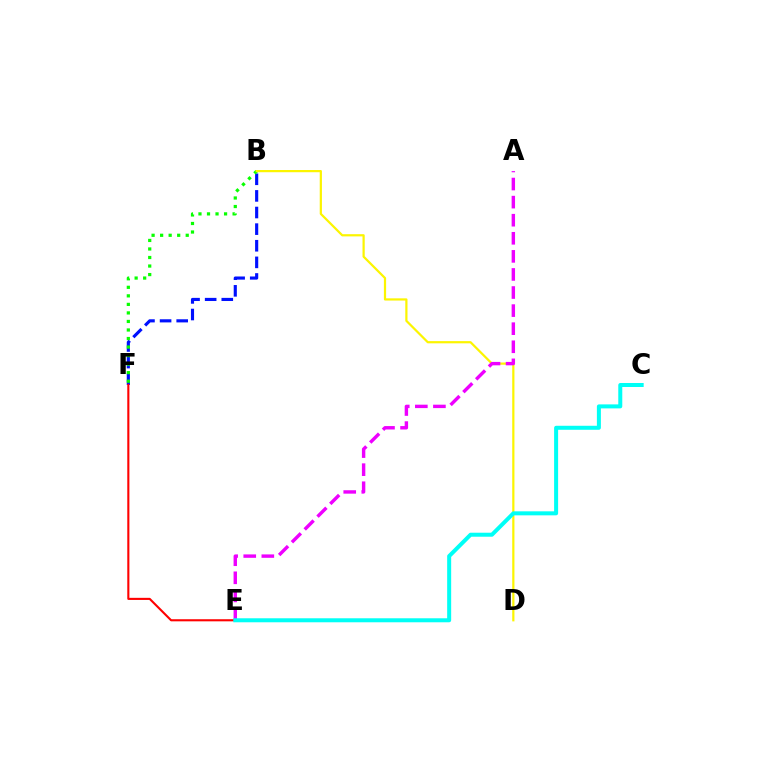{('B', 'F'): [{'color': '#0010ff', 'line_style': 'dashed', 'thickness': 2.26}, {'color': '#08ff00', 'line_style': 'dotted', 'thickness': 2.32}], ('B', 'D'): [{'color': '#fcf500', 'line_style': 'solid', 'thickness': 1.59}], ('A', 'E'): [{'color': '#ee00ff', 'line_style': 'dashed', 'thickness': 2.46}], ('E', 'F'): [{'color': '#ff0000', 'line_style': 'solid', 'thickness': 1.51}], ('C', 'E'): [{'color': '#00fff6', 'line_style': 'solid', 'thickness': 2.88}]}